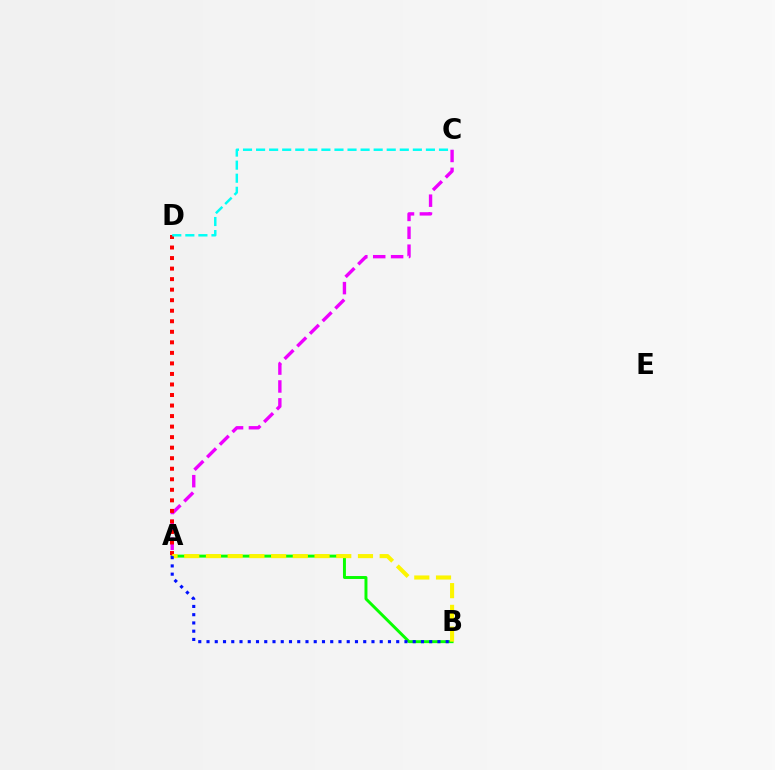{('A', 'B'): [{'color': '#08ff00', 'line_style': 'solid', 'thickness': 2.12}, {'color': '#fcf500', 'line_style': 'dashed', 'thickness': 2.95}, {'color': '#0010ff', 'line_style': 'dotted', 'thickness': 2.24}], ('A', 'C'): [{'color': '#ee00ff', 'line_style': 'dashed', 'thickness': 2.43}], ('A', 'D'): [{'color': '#ff0000', 'line_style': 'dotted', 'thickness': 2.86}], ('C', 'D'): [{'color': '#00fff6', 'line_style': 'dashed', 'thickness': 1.77}]}